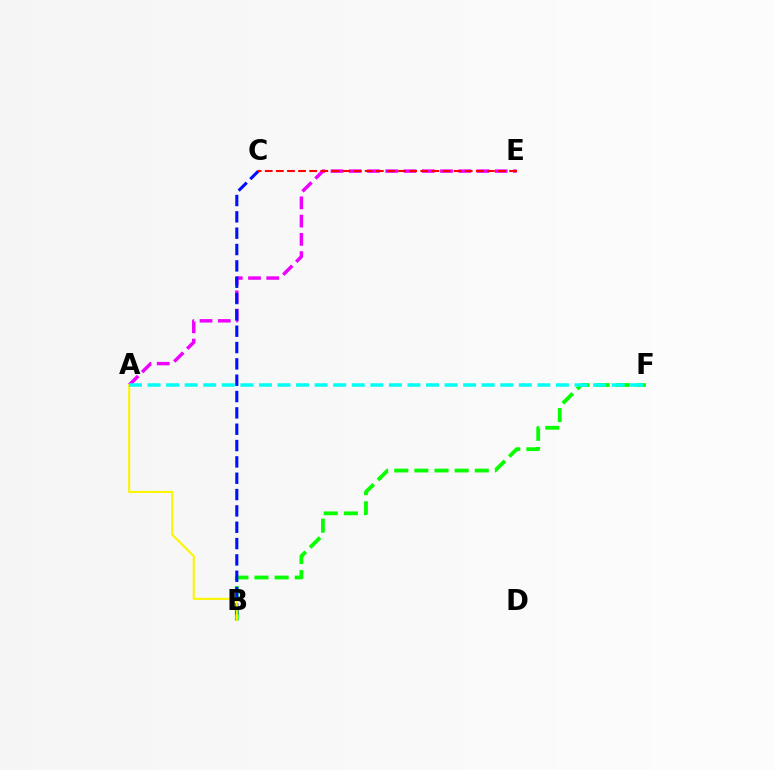{('B', 'F'): [{'color': '#08ff00', 'line_style': 'dashed', 'thickness': 2.74}], ('A', 'E'): [{'color': '#ee00ff', 'line_style': 'dashed', 'thickness': 2.48}], ('B', 'C'): [{'color': '#0010ff', 'line_style': 'dashed', 'thickness': 2.22}], ('C', 'E'): [{'color': '#ff0000', 'line_style': 'dashed', 'thickness': 1.51}], ('A', 'B'): [{'color': '#fcf500', 'line_style': 'solid', 'thickness': 1.51}], ('A', 'F'): [{'color': '#00fff6', 'line_style': 'dashed', 'thickness': 2.52}]}